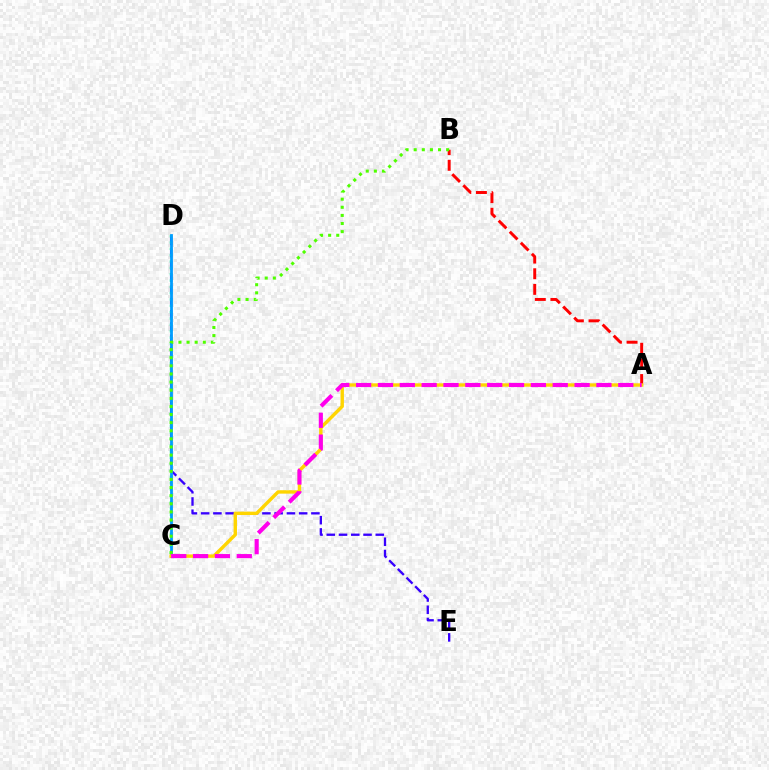{('D', 'E'): [{'color': '#3700ff', 'line_style': 'dashed', 'thickness': 1.66}], ('A', 'B'): [{'color': '#ff0000', 'line_style': 'dashed', 'thickness': 2.12}], ('C', 'D'): [{'color': '#00ff86', 'line_style': 'dotted', 'thickness': 1.72}, {'color': '#009eff', 'line_style': 'solid', 'thickness': 2.0}], ('A', 'C'): [{'color': '#ffd500', 'line_style': 'solid', 'thickness': 2.45}, {'color': '#ff00ed', 'line_style': 'dashed', 'thickness': 2.97}], ('B', 'C'): [{'color': '#4fff00', 'line_style': 'dotted', 'thickness': 2.2}]}